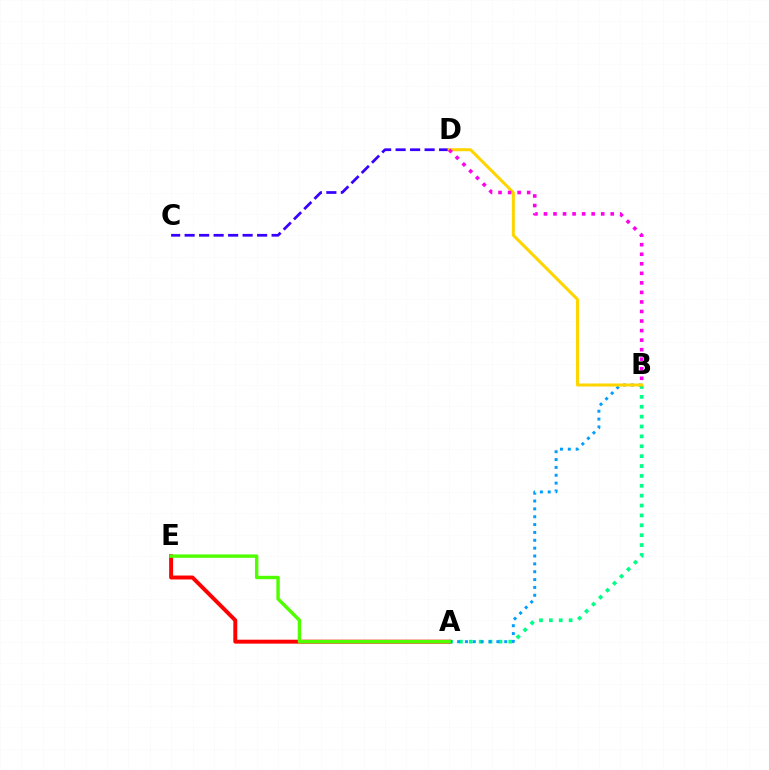{('C', 'D'): [{'color': '#3700ff', 'line_style': 'dashed', 'thickness': 1.97}], ('A', 'B'): [{'color': '#00ff86', 'line_style': 'dotted', 'thickness': 2.68}, {'color': '#009eff', 'line_style': 'dotted', 'thickness': 2.13}], ('A', 'E'): [{'color': '#ff0000', 'line_style': 'solid', 'thickness': 2.83}, {'color': '#4fff00', 'line_style': 'solid', 'thickness': 2.45}], ('B', 'D'): [{'color': '#ffd500', 'line_style': 'solid', 'thickness': 2.17}, {'color': '#ff00ed', 'line_style': 'dotted', 'thickness': 2.59}]}